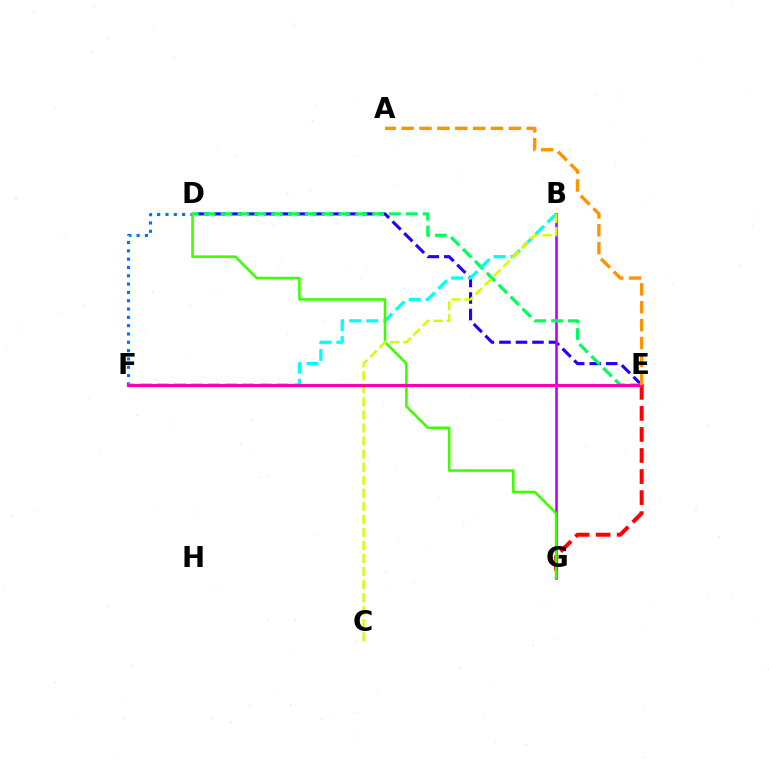{('D', 'F'): [{'color': '#0074ff', 'line_style': 'dotted', 'thickness': 2.26}], ('D', 'E'): [{'color': '#2500ff', 'line_style': 'dashed', 'thickness': 2.24}, {'color': '#00ff5c', 'line_style': 'dashed', 'thickness': 2.29}], ('E', 'G'): [{'color': '#ff0000', 'line_style': 'dashed', 'thickness': 2.86}], ('B', 'G'): [{'color': '#b900ff', 'line_style': 'solid', 'thickness': 1.87}], ('B', 'F'): [{'color': '#00fff6', 'line_style': 'dashed', 'thickness': 2.32}], ('D', 'G'): [{'color': '#3dff00', 'line_style': 'solid', 'thickness': 1.85}], ('B', 'C'): [{'color': '#d1ff00', 'line_style': 'dashed', 'thickness': 1.77}], ('E', 'F'): [{'color': '#ff00ac', 'line_style': 'solid', 'thickness': 2.27}], ('A', 'E'): [{'color': '#ff9400', 'line_style': 'dashed', 'thickness': 2.43}]}